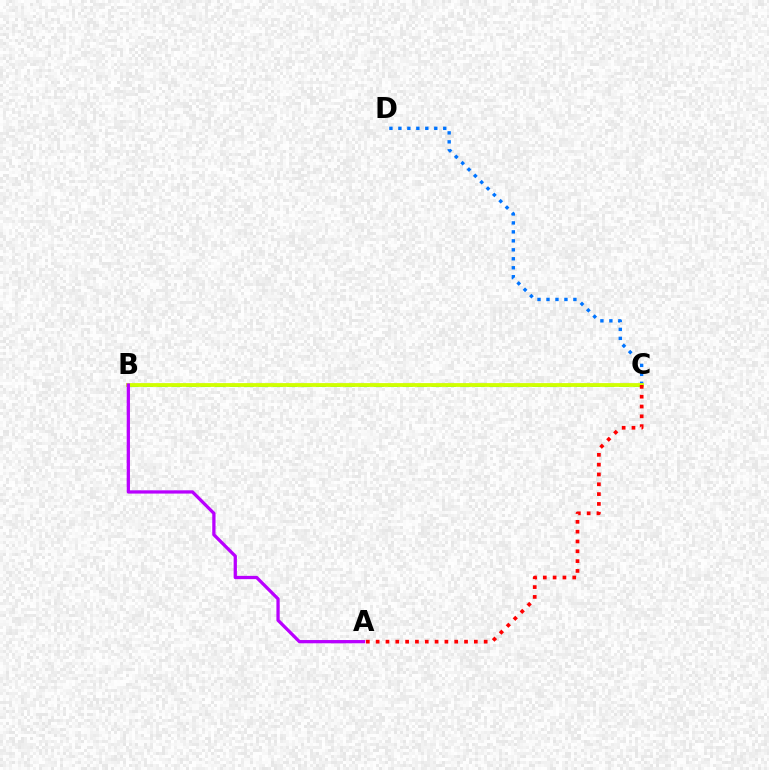{('C', 'D'): [{'color': '#0074ff', 'line_style': 'dotted', 'thickness': 2.44}], ('B', 'C'): [{'color': '#00ff5c', 'line_style': 'dashed', 'thickness': 1.96}, {'color': '#d1ff00', 'line_style': 'solid', 'thickness': 2.73}], ('A', 'B'): [{'color': '#b900ff', 'line_style': 'solid', 'thickness': 2.36}], ('A', 'C'): [{'color': '#ff0000', 'line_style': 'dotted', 'thickness': 2.67}]}